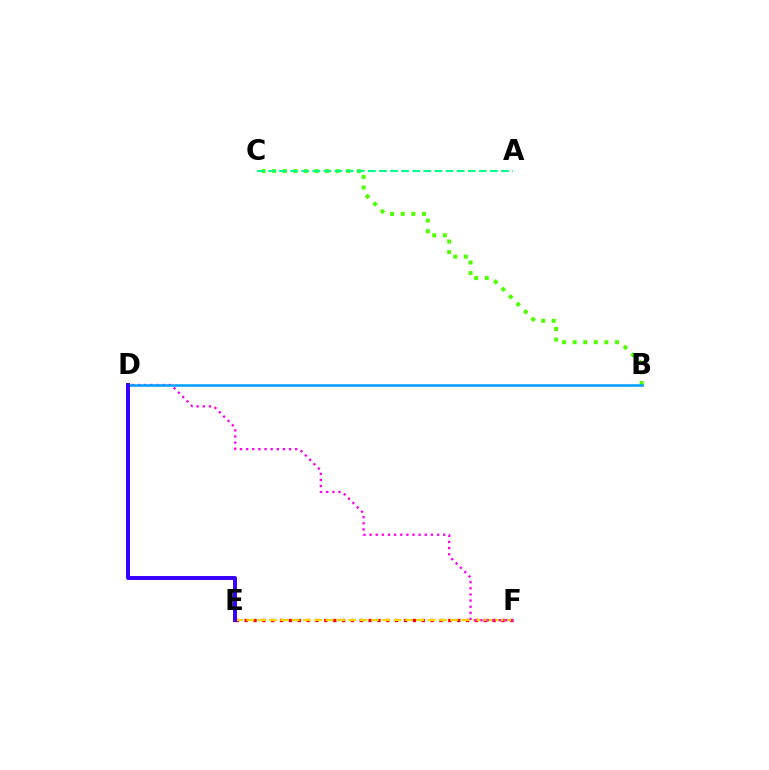{('B', 'C'): [{'color': '#4fff00', 'line_style': 'dotted', 'thickness': 2.88}], ('E', 'F'): [{'color': '#ff0000', 'line_style': 'dotted', 'thickness': 2.41}, {'color': '#ffd500', 'line_style': 'dashed', 'thickness': 1.54}], ('A', 'C'): [{'color': '#00ff86', 'line_style': 'dashed', 'thickness': 1.51}], ('D', 'F'): [{'color': '#ff00ed', 'line_style': 'dotted', 'thickness': 1.67}], ('B', 'D'): [{'color': '#009eff', 'line_style': 'solid', 'thickness': 1.82}], ('D', 'E'): [{'color': '#3700ff', 'line_style': 'solid', 'thickness': 2.84}]}